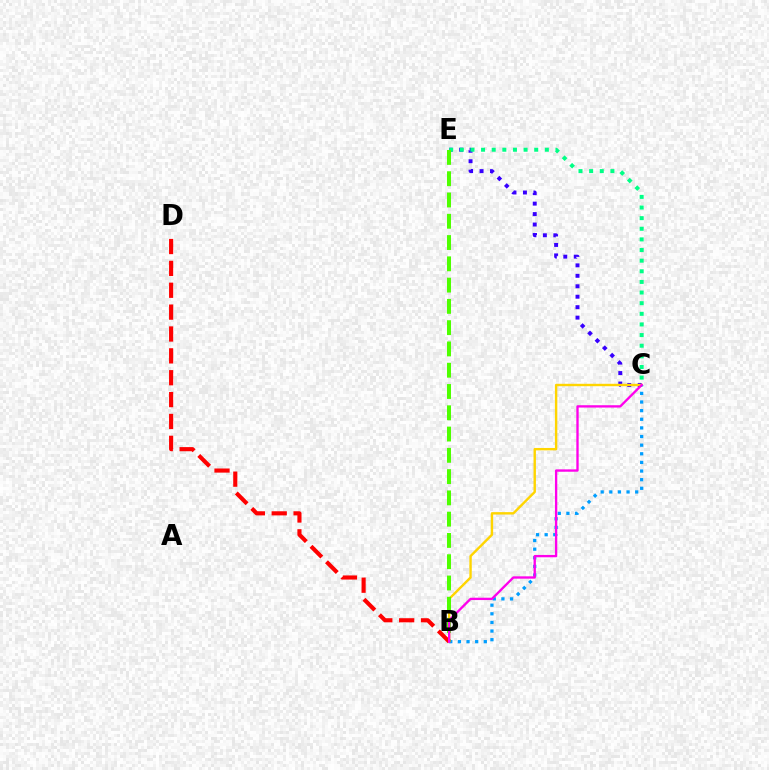{('C', 'E'): [{'color': '#3700ff', 'line_style': 'dotted', 'thickness': 2.84}, {'color': '#00ff86', 'line_style': 'dotted', 'thickness': 2.89}], ('B', 'C'): [{'color': '#ffd500', 'line_style': 'solid', 'thickness': 1.73}, {'color': '#009eff', 'line_style': 'dotted', 'thickness': 2.34}, {'color': '#ff00ed', 'line_style': 'solid', 'thickness': 1.68}], ('B', 'E'): [{'color': '#4fff00', 'line_style': 'dashed', 'thickness': 2.89}], ('B', 'D'): [{'color': '#ff0000', 'line_style': 'dashed', 'thickness': 2.97}]}